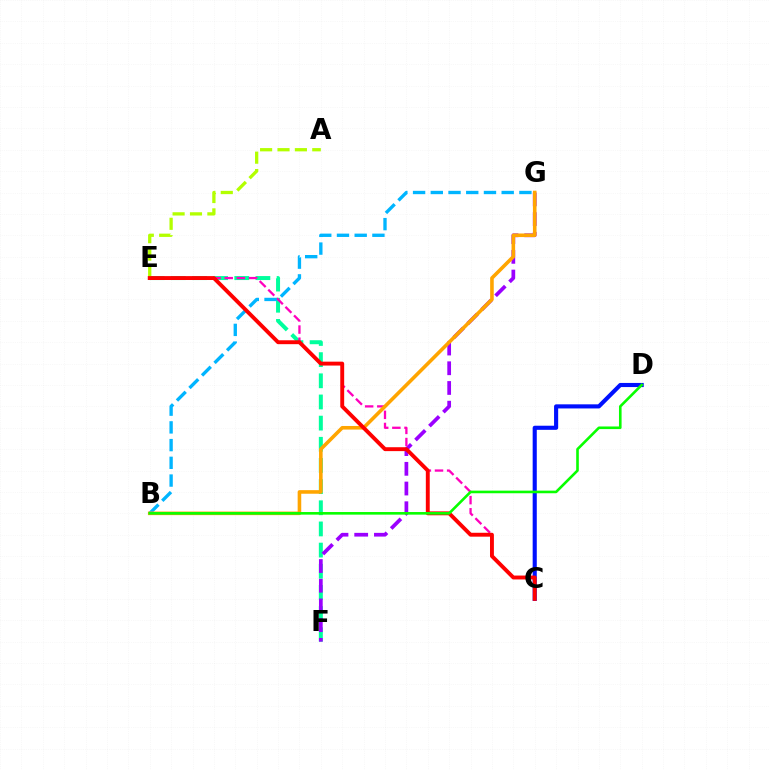{('C', 'D'): [{'color': '#0010ff', 'line_style': 'solid', 'thickness': 2.96}], ('E', 'F'): [{'color': '#00ff9d', 'line_style': 'dashed', 'thickness': 2.87}], ('F', 'G'): [{'color': '#9b00ff', 'line_style': 'dashed', 'thickness': 2.68}], ('C', 'E'): [{'color': '#ff00bd', 'line_style': 'dashed', 'thickness': 1.65}, {'color': '#ff0000', 'line_style': 'solid', 'thickness': 2.81}], ('B', 'G'): [{'color': '#00b5ff', 'line_style': 'dashed', 'thickness': 2.41}, {'color': '#ffa500', 'line_style': 'solid', 'thickness': 2.59}], ('A', 'E'): [{'color': '#b3ff00', 'line_style': 'dashed', 'thickness': 2.36}], ('B', 'D'): [{'color': '#08ff00', 'line_style': 'solid', 'thickness': 1.88}]}